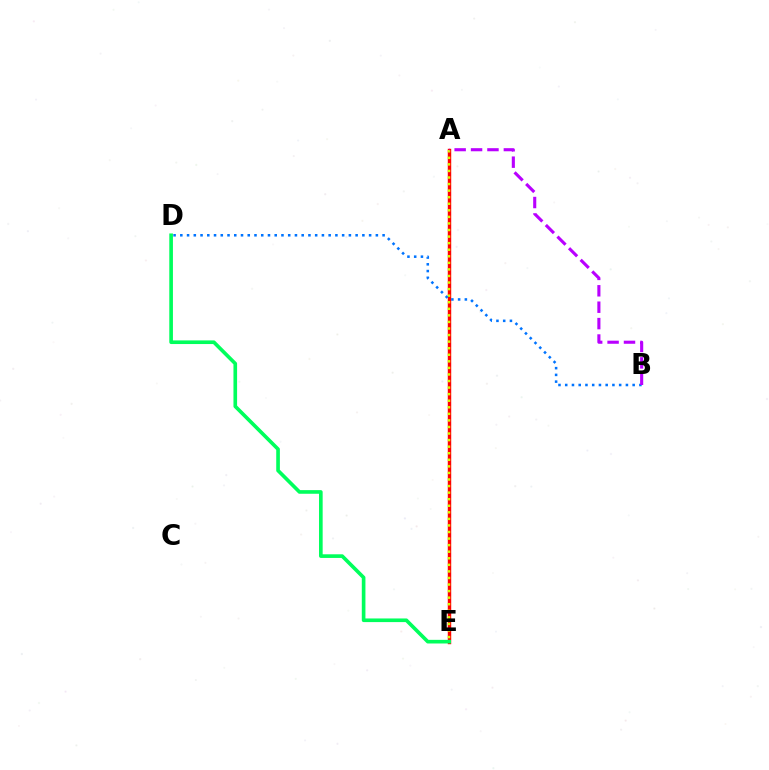{('A', 'E'): [{'color': '#ff0000', 'line_style': 'solid', 'thickness': 2.47}, {'color': '#d1ff00', 'line_style': 'dotted', 'thickness': 1.78}], ('D', 'E'): [{'color': '#00ff5c', 'line_style': 'solid', 'thickness': 2.62}], ('B', 'D'): [{'color': '#0074ff', 'line_style': 'dotted', 'thickness': 1.83}], ('A', 'B'): [{'color': '#b900ff', 'line_style': 'dashed', 'thickness': 2.23}]}